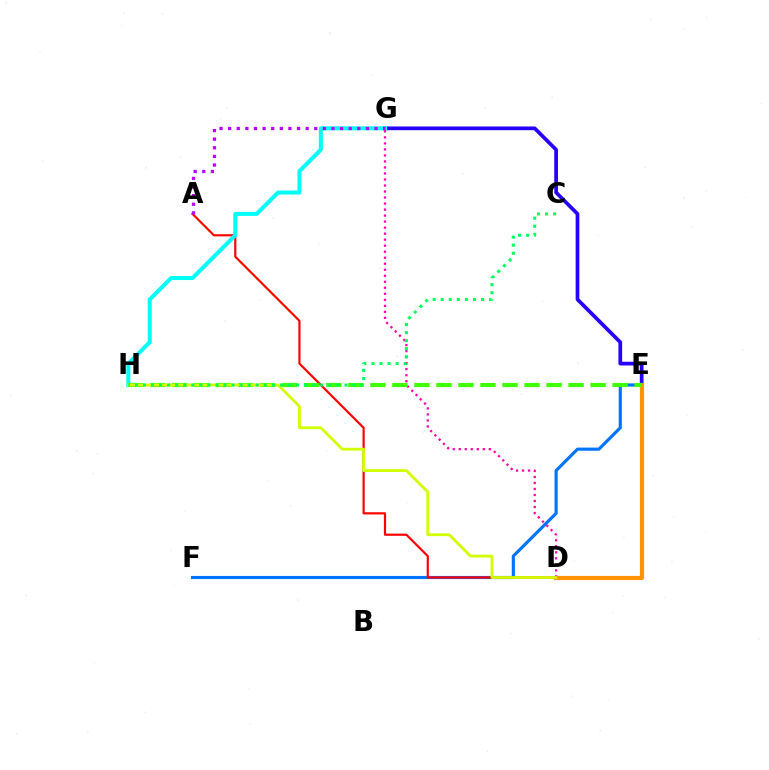{('E', 'G'): [{'color': '#2500ff', 'line_style': 'solid', 'thickness': 2.67}], ('E', 'F'): [{'color': '#0074ff', 'line_style': 'solid', 'thickness': 2.26}], ('D', 'E'): [{'color': '#ff9400', 'line_style': 'solid', 'thickness': 2.98}], ('A', 'D'): [{'color': '#ff0000', 'line_style': 'solid', 'thickness': 1.57}], ('G', 'H'): [{'color': '#00fff6', 'line_style': 'solid', 'thickness': 2.89}], ('A', 'G'): [{'color': '#b900ff', 'line_style': 'dotted', 'thickness': 2.34}], ('D', 'G'): [{'color': '#ff00ac', 'line_style': 'dotted', 'thickness': 1.63}], ('E', 'H'): [{'color': '#3dff00', 'line_style': 'dashed', 'thickness': 2.99}], ('D', 'H'): [{'color': '#d1ff00', 'line_style': 'solid', 'thickness': 2.0}], ('C', 'H'): [{'color': '#00ff5c', 'line_style': 'dotted', 'thickness': 2.19}]}